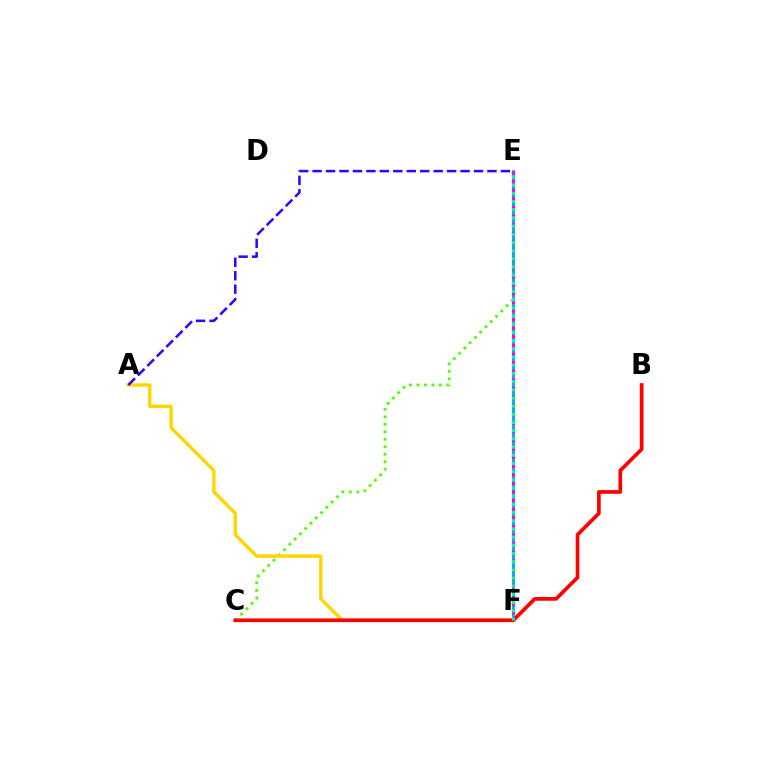{('C', 'E'): [{'color': '#4fff00', 'line_style': 'dotted', 'thickness': 2.03}], ('E', 'F'): [{'color': '#009eff', 'line_style': 'solid', 'thickness': 1.97}, {'color': '#ff00ed', 'line_style': 'dotted', 'thickness': 2.34}, {'color': '#00ff86', 'line_style': 'dotted', 'thickness': 2.22}], ('A', 'F'): [{'color': '#ffd500', 'line_style': 'solid', 'thickness': 2.43}], ('B', 'C'): [{'color': '#ff0000', 'line_style': 'solid', 'thickness': 2.66}], ('A', 'E'): [{'color': '#3700ff', 'line_style': 'dashed', 'thickness': 1.83}]}